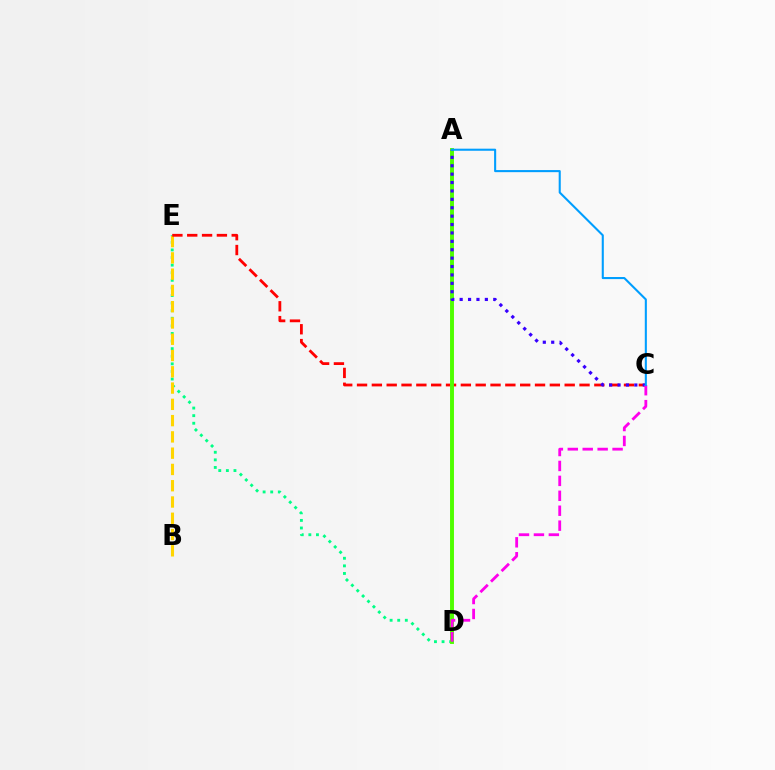{('D', 'E'): [{'color': '#00ff86', 'line_style': 'dotted', 'thickness': 2.06}], ('B', 'E'): [{'color': '#ffd500', 'line_style': 'dashed', 'thickness': 2.21}], ('C', 'E'): [{'color': '#ff0000', 'line_style': 'dashed', 'thickness': 2.01}], ('A', 'D'): [{'color': '#4fff00', 'line_style': 'solid', 'thickness': 2.82}], ('A', 'C'): [{'color': '#3700ff', 'line_style': 'dotted', 'thickness': 2.28}, {'color': '#009eff', 'line_style': 'solid', 'thickness': 1.5}], ('C', 'D'): [{'color': '#ff00ed', 'line_style': 'dashed', 'thickness': 2.03}]}